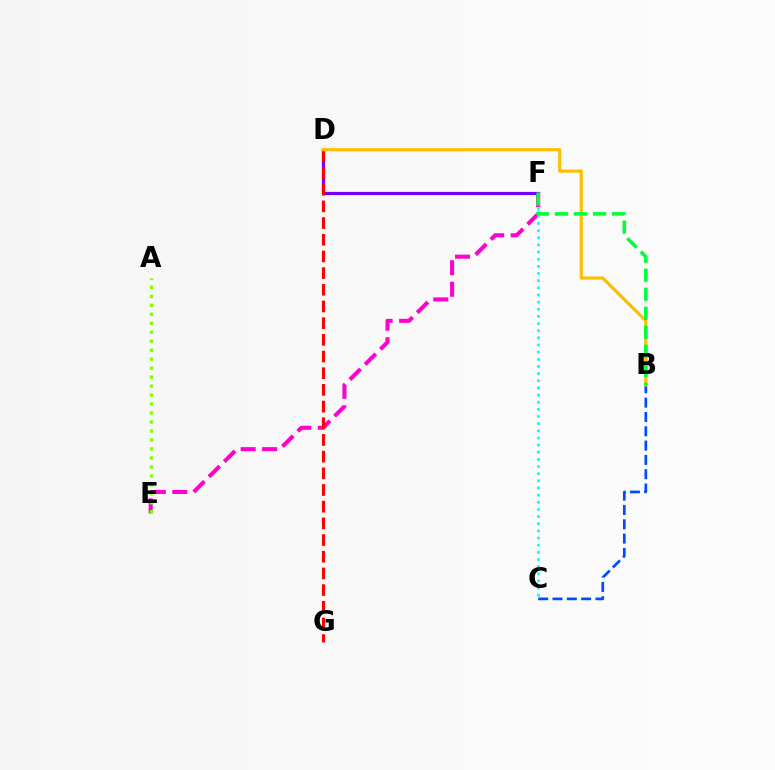{('E', 'F'): [{'color': '#ff00cf', 'line_style': 'dashed', 'thickness': 2.92}], ('C', 'F'): [{'color': '#00fff6', 'line_style': 'dotted', 'thickness': 1.94}], ('D', 'F'): [{'color': '#7200ff', 'line_style': 'solid', 'thickness': 2.29}], ('B', 'C'): [{'color': '#004bff', 'line_style': 'dashed', 'thickness': 1.94}], ('D', 'G'): [{'color': '#ff0000', 'line_style': 'dashed', 'thickness': 2.27}], ('A', 'E'): [{'color': '#84ff00', 'line_style': 'dotted', 'thickness': 2.44}], ('B', 'D'): [{'color': '#ffbd00', 'line_style': 'solid', 'thickness': 2.27}], ('B', 'F'): [{'color': '#00ff39', 'line_style': 'dashed', 'thickness': 2.58}]}